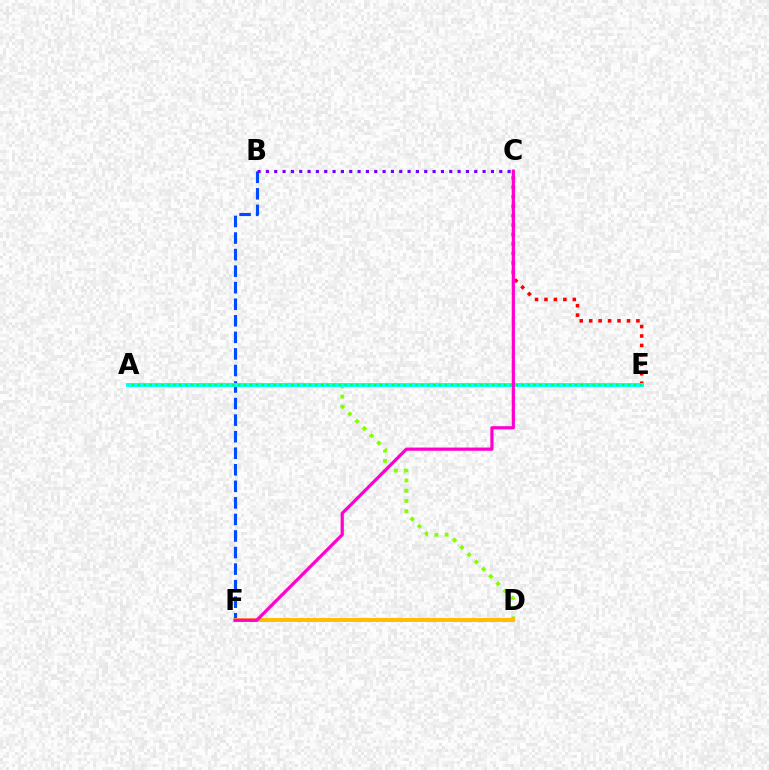{('C', 'E'): [{'color': '#ff0000', 'line_style': 'dotted', 'thickness': 2.57}], ('B', 'F'): [{'color': '#004bff', 'line_style': 'dashed', 'thickness': 2.25}], ('B', 'C'): [{'color': '#7200ff', 'line_style': 'dotted', 'thickness': 2.26}], ('A', 'D'): [{'color': '#84ff00', 'line_style': 'dotted', 'thickness': 2.78}], ('A', 'E'): [{'color': '#00fff6', 'line_style': 'solid', 'thickness': 2.81}, {'color': '#00ff39', 'line_style': 'dotted', 'thickness': 1.6}], ('D', 'F'): [{'color': '#ffbd00', 'line_style': 'solid', 'thickness': 2.83}], ('C', 'F'): [{'color': '#ff00cf', 'line_style': 'solid', 'thickness': 2.31}]}